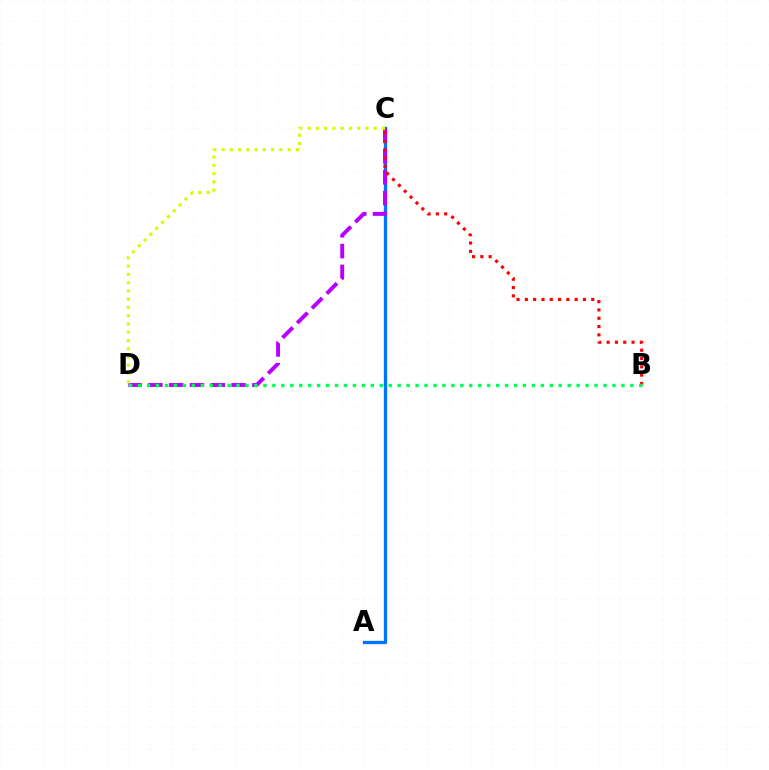{('A', 'C'): [{'color': '#0074ff', 'line_style': 'solid', 'thickness': 2.38}], ('C', 'D'): [{'color': '#b900ff', 'line_style': 'dashed', 'thickness': 2.83}, {'color': '#d1ff00', 'line_style': 'dotted', 'thickness': 2.24}], ('B', 'C'): [{'color': '#ff0000', 'line_style': 'dotted', 'thickness': 2.26}], ('B', 'D'): [{'color': '#00ff5c', 'line_style': 'dotted', 'thickness': 2.43}]}